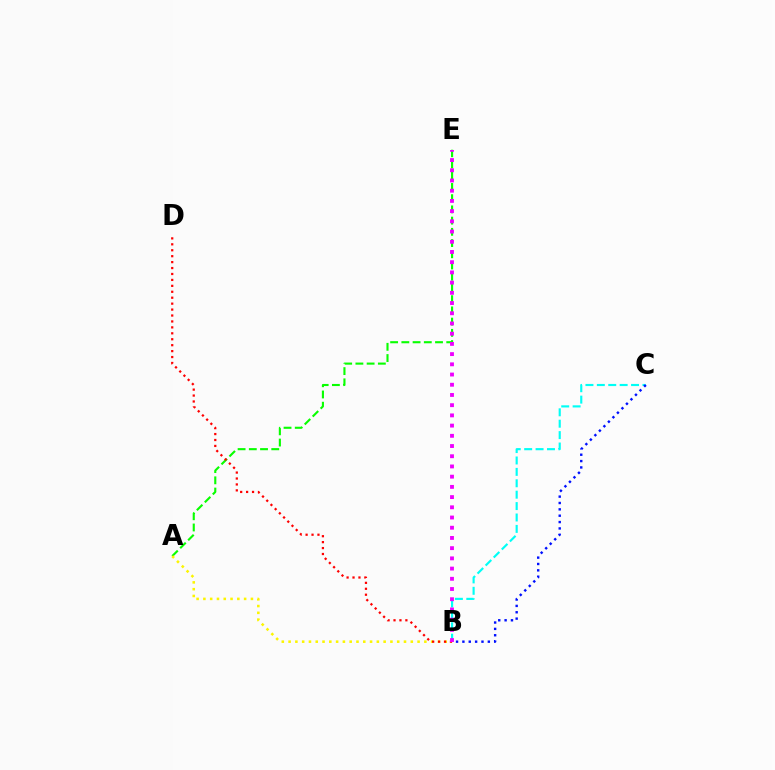{('B', 'C'): [{'color': '#00fff6', 'line_style': 'dashed', 'thickness': 1.55}, {'color': '#0010ff', 'line_style': 'dotted', 'thickness': 1.73}], ('A', 'E'): [{'color': '#08ff00', 'line_style': 'dashed', 'thickness': 1.52}], ('A', 'B'): [{'color': '#fcf500', 'line_style': 'dotted', 'thickness': 1.84}], ('B', 'D'): [{'color': '#ff0000', 'line_style': 'dotted', 'thickness': 1.61}], ('B', 'E'): [{'color': '#ee00ff', 'line_style': 'dotted', 'thickness': 2.77}]}